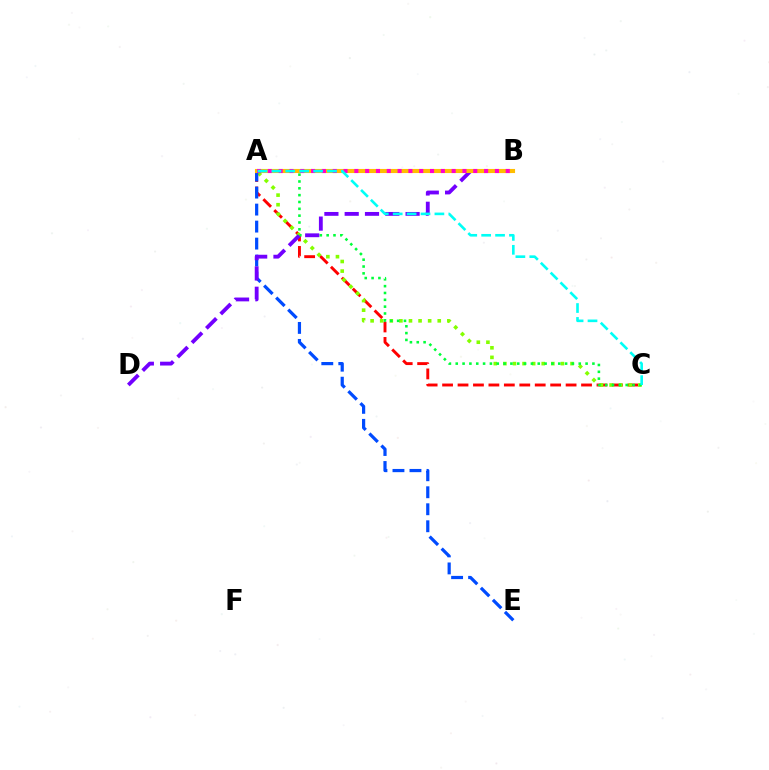{('A', 'C'): [{'color': '#ff0000', 'line_style': 'dashed', 'thickness': 2.1}, {'color': '#84ff00', 'line_style': 'dotted', 'thickness': 2.61}, {'color': '#00ff39', 'line_style': 'dotted', 'thickness': 1.86}, {'color': '#00fff6', 'line_style': 'dashed', 'thickness': 1.89}], ('A', 'E'): [{'color': '#004bff', 'line_style': 'dashed', 'thickness': 2.31}], ('B', 'D'): [{'color': '#7200ff', 'line_style': 'dashed', 'thickness': 2.76}], ('A', 'B'): [{'color': '#ffbd00', 'line_style': 'solid', 'thickness': 2.95}, {'color': '#ff00cf', 'line_style': 'dotted', 'thickness': 2.94}]}